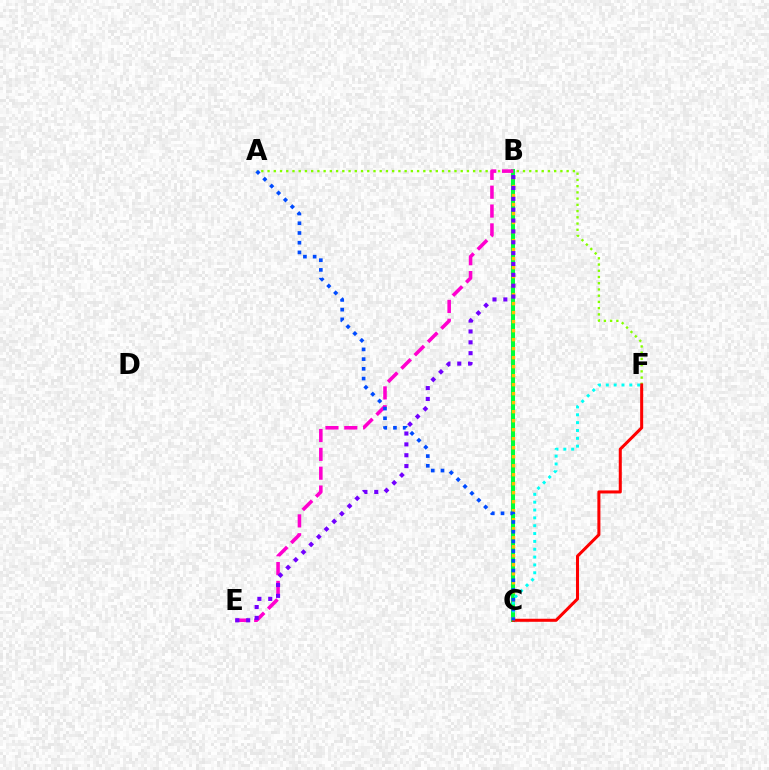{('A', 'F'): [{'color': '#84ff00', 'line_style': 'dotted', 'thickness': 1.69}], ('B', 'C'): [{'color': '#00ff39', 'line_style': 'solid', 'thickness': 2.9}, {'color': '#ffbd00', 'line_style': 'dotted', 'thickness': 2.45}], ('B', 'E'): [{'color': '#ff00cf', 'line_style': 'dashed', 'thickness': 2.56}, {'color': '#7200ff', 'line_style': 'dotted', 'thickness': 2.95}], ('C', 'F'): [{'color': '#ff0000', 'line_style': 'solid', 'thickness': 2.19}, {'color': '#00fff6', 'line_style': 'dotted', 'thickness': 2.13}], ('A', 'C'): [{'color': '#004bff', 'line_style': 'dotted', 'thickness': 2.64}]}